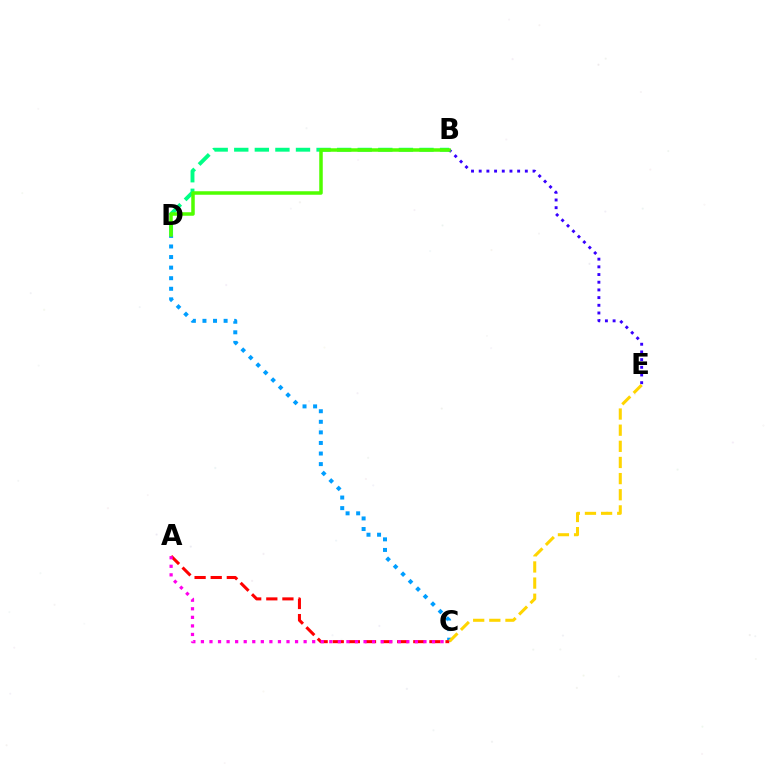{('C', 'D'): [{'color': '#009eff', 'line_style': 'dotted', 'thickness': 2.87}], ('A', 'C'): [{'color': '#ff0000', 'line_style': 'dashed', 'thickness': 2.19}, {'color': '#ff00ed', 'line_style': 'dotted', 'thickness': 2.33}], ('B', 'D'): [{'color': '#00ff86', 'line_style': 'dashed', 'thickness': 2.8}, {'color': '#4fff00', 'line_style': 'solid', 'thickness': 2.53}], ('B', 'E'): [{'color': '#3700ff', 'line_style': 'dotted', 'thickness': 2.09}], ('C', 'E'): [{'color': '#ffd500', 'line_style': 'dashed', 'thickness': 2.19}]}